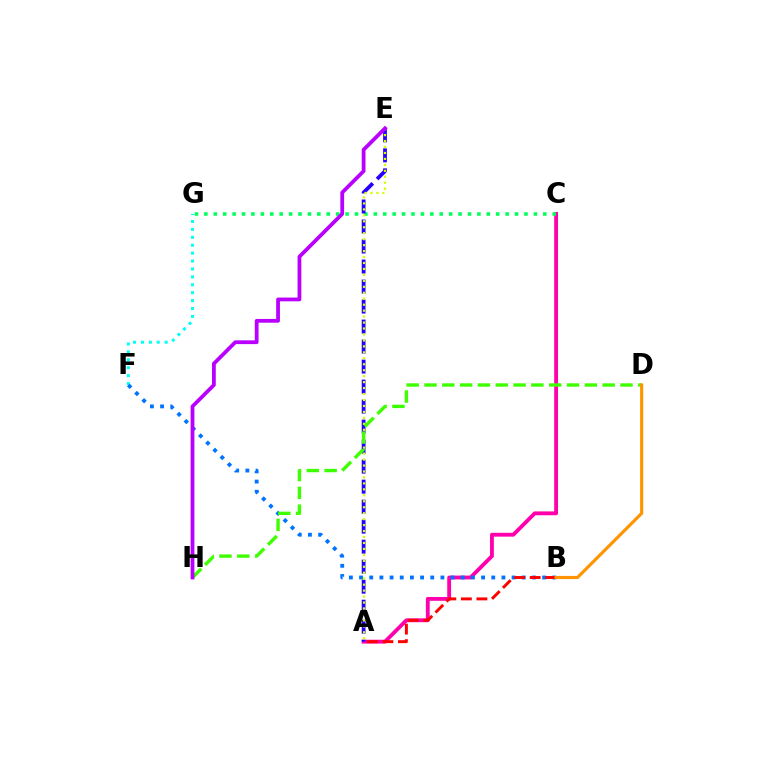{('A', 'C'): [{'color': '#ff00ac', 'line_style': 'solid', 'thickness': 2.76}], ('F', 'G'): [{'color': '#00fff6', 'line_style': 'dotted', 'thickness': 2.15}], ('C', 'G'): [{'color': '#00ff5c', 'line_style': 'dotted', 'thickness': 2.56}], ('B', 'F'): [{'color': '#0074ff', 'line_style': 'dotted', 'thickness': 2.76}], ('A', 'E'): [{'color': '#2500ff', 'line_style': 'dashed', 'thickness': 2.72}, {'color': '#d1ff00', 'line_style': 'dotted', 'thickness': 1.62}], ('A', 'B'): [{'color': '#ff0000', 'line_style': 'dashed', 'thickness': 2.11}], ('D', 'H'): [{'color': '#3dff00', 'line_style': 'dashed', 'thickness': 2.42}], ('E', 'H'): [{'color': '#b900ff', 'line_style': 'solid', 'thickness': 2.72}], ('B', 'D'): [{'color': '#ff9400', 'line_style': 'solid', 'thickness': 2.27}]}